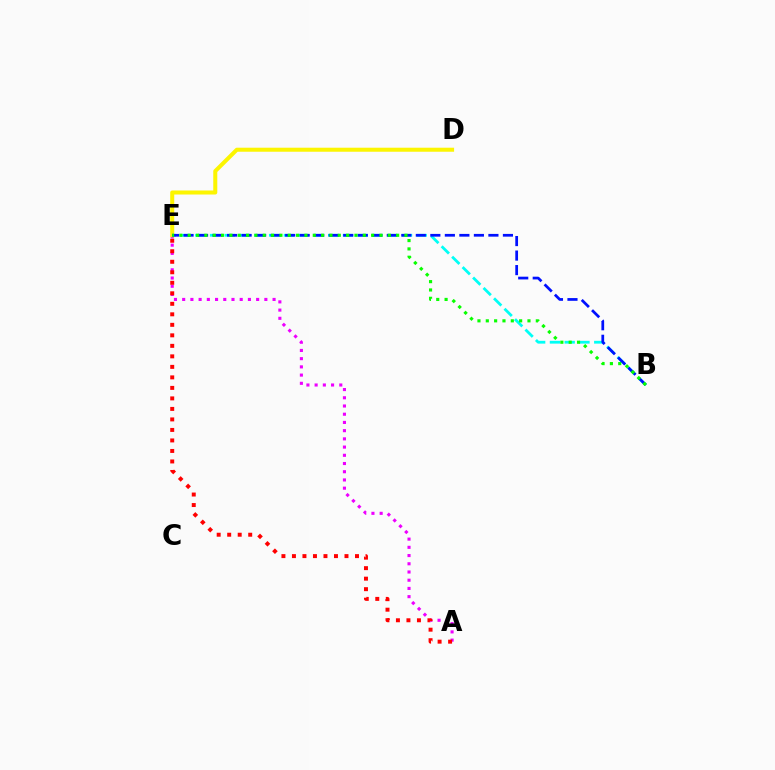{('A', 'E'): [{'color': '#ee00ff', 'line_style': 'dotted', 'thickness': 2.23}, {'color': '#ff0000', 'line_style': 'dotted', 'thickness': 2.86}], ('D', 'E'): [{'color': '#fcf500', 'line_style': 'solid', 'thickness': 2.9}], ('B', 'E'): [{'color': '#00fff6', 'line_style': 'dashed', 'thickness': 2.01}, {'color': '#0010ff', 'line_style': 'dashed', 'thickness': 1.97}, {'color': '#08ff00', 'line_style': 'dotted', 'thickness': 2.27}]}